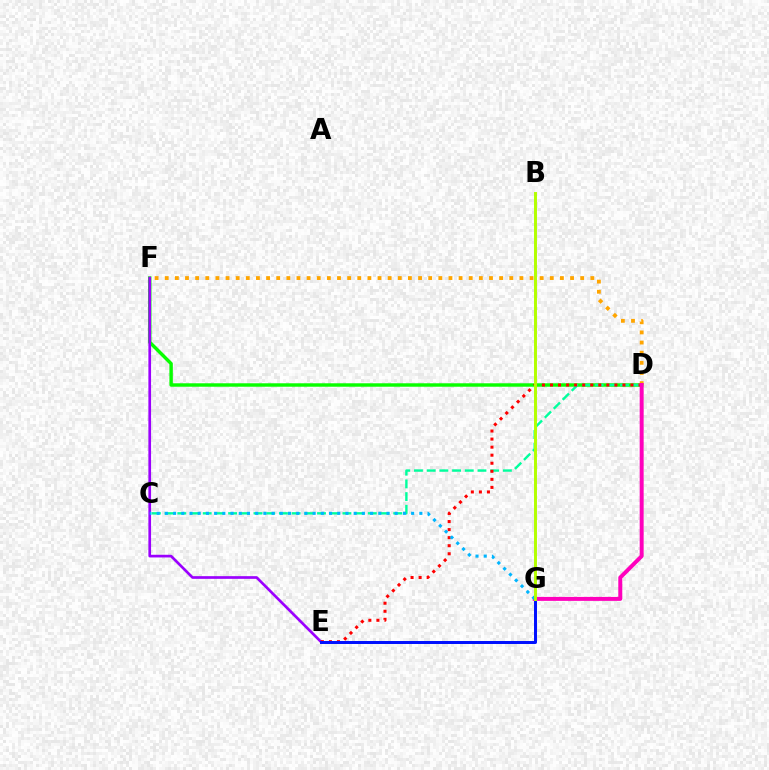{('D', 'F'): [{'color': '#08ff00', 'line_style': 'solid', 'thickness': 2.47}, {'color': '#ffa500', 'line_style': 'dotted', 'thickness': 2.75}], ('E', 'F'): [{'color': '#9b00ff', 'line_style': 'solid', 'thickness': 1.93}], ('C', 'D'): [{'color': '#00ff9d', 'line_style': 'dashed', 'thickness': 1.73}], ('D', 'E'): [{'color': '#ff0000', 'line_style': 'dotted', 'thickness': 2.19}], ('D', 'G'): [{'color': '#ff00bd', 'line_style': 'solid', 'thickness': 2.86}], ('C', 'G'): [{'color': '#00b5ff', 'line_style': 'dotted', 'thickness': 2.23}], ('E', 'G'): [{'color': '#0010ff', 'line_style': 'solid', 'thickness': 2.14}], ('B', 'G'): [{'color': '#b3ff00', 'line_style': 'solid', 'thickness': 2.12}]}